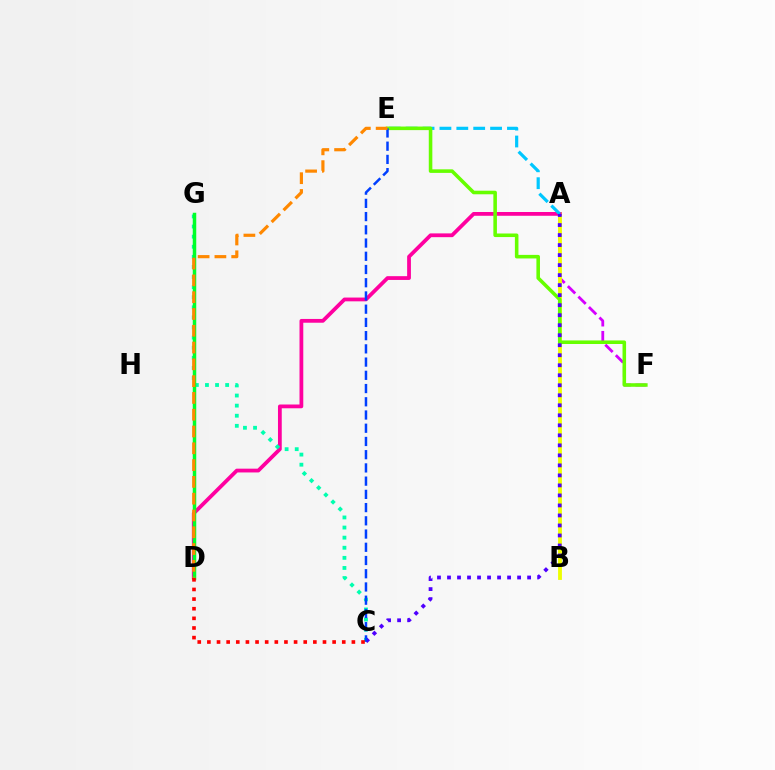{('A', 'F'): [{'color': '#d600ff', 'line_style': 'dashed', 'thickness': 2.02}], ('A', 'B'): [{'color': '#eeff00', 'line_style': 'solid', 'thickness': 2.75}], ('A', 'D'): [{'color': '#ff00a0', 'line_style': 'solid', 'thickness': 2.72}], ('A', 'E'): [{'color': '#00c7ff', 'line_style': 'dashed', 'thickness': 2.29}], ('E', 'F'): [{'color': '#66ff00', 'line_style': 'solid', 'thickness': 2.57}], ('C', 'G'): [{'color': '#00ffaf', 'line_style': 'dotted', 'thickness': 2.74}], ('D', 'G'): [{'color': '#00ff27', 'line_style': 'solid', 'thickness': 2.51}], ('A', 'C'): [{'color': '#4f00ff', 'line_style': 'dotted', 'thickness': 2.72}], ('C', 'E'): [{'color': '#003fff', 'line_style': 'dashed', 'thickness': 1.8}], ('D', 'E'): [{'color': '#ff8800', 'line_style': 'dashed', 'thickness': 2.28}], ('C', 'D'): [{'color': '#ff0000', 'line_style': 'dotted', 'thickness': 2.62}]}